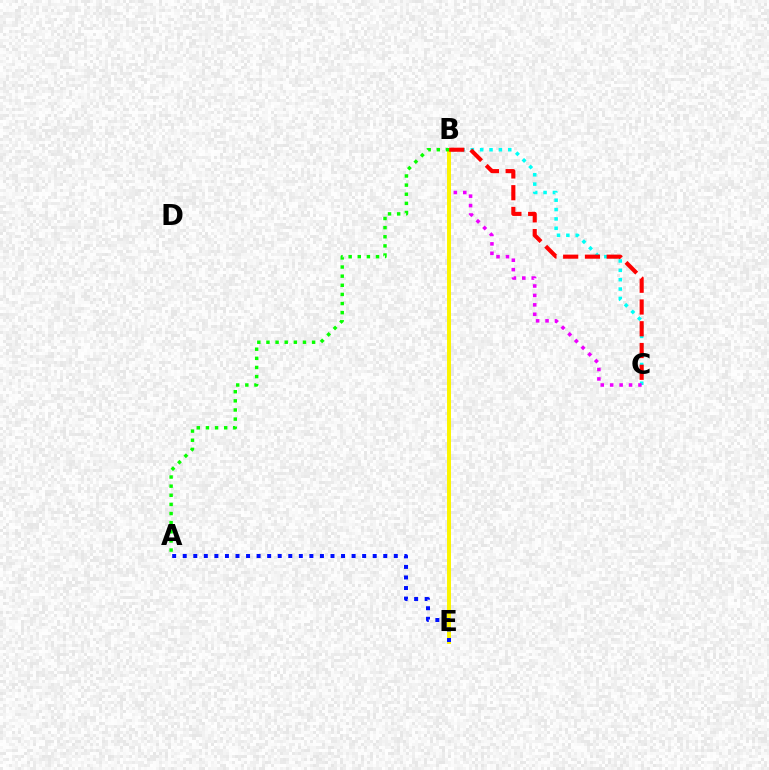{('B', 'C'): [{'color': '#00fff6', 'line_style': 'dotted', 'thickness': 2.54}, {'color': '#ee00ff', 'line_style': 'dotted', 'thickness': 2.56}, {'color': '#ff0000', 'line_style': 'dashed', 'thickness': 2.96}], ('B', 'E'): [{'color': '#fcf500', 'line_style': 'solid', 'thickness': 2.85}], ('A', 'B'): [{'color': '#08ff00', 'line_style': 'dotted', 'thickness': 2.48}], ('A', 'E'): [{'color': '#0010ff', 'line_style': 'dotted', 'thickness': 2.87}]}